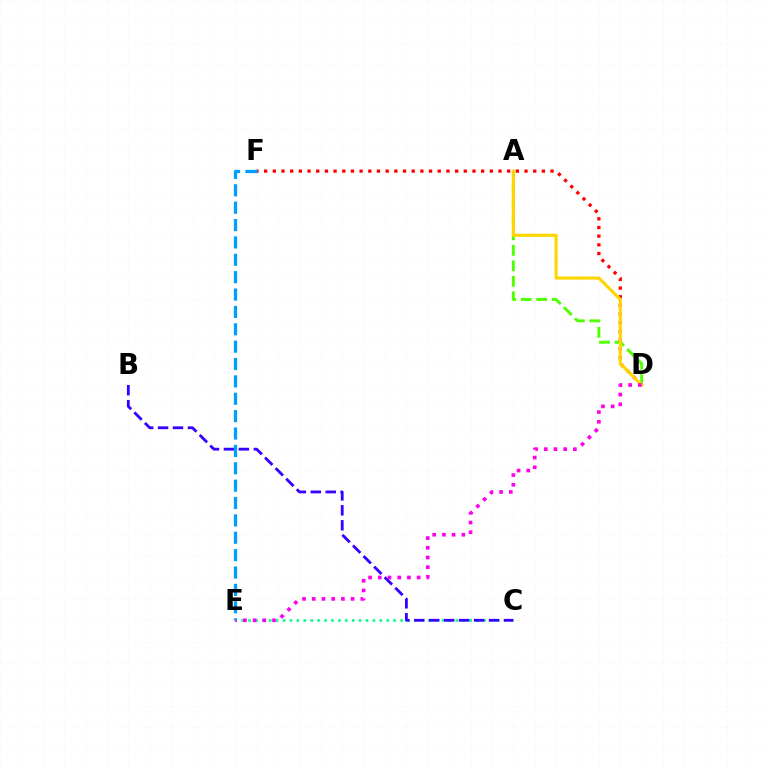{('D', 'F'): [{'color': '#ff0000', 'line_style': 'dotted', 'thickness': 2.36}], ('A', 'D'): [{'color': '#4fff00', 'line_style': 'dashed', 'thickness': 2.11}, {'color': '#ffd500', 'line_style': 'solid', 'thickness': 2.25}], ('C', 'E'): [{'color': '#00ff86', 'line_style': 'dotted', 'thickness': 1.88}], ('D', 'E'): [{'color': '#ff00ed', 'line_style': 'dotted', 'thickness': 2.64}], ('B', 'C'): [{'color': '#3700ff', 'line_style': 'dashed', 'thickness': 2.03}], ('E', 'F'): [{'color': '#009eff', 'line_style': 'dashed', 'thickness': 2.36}]}